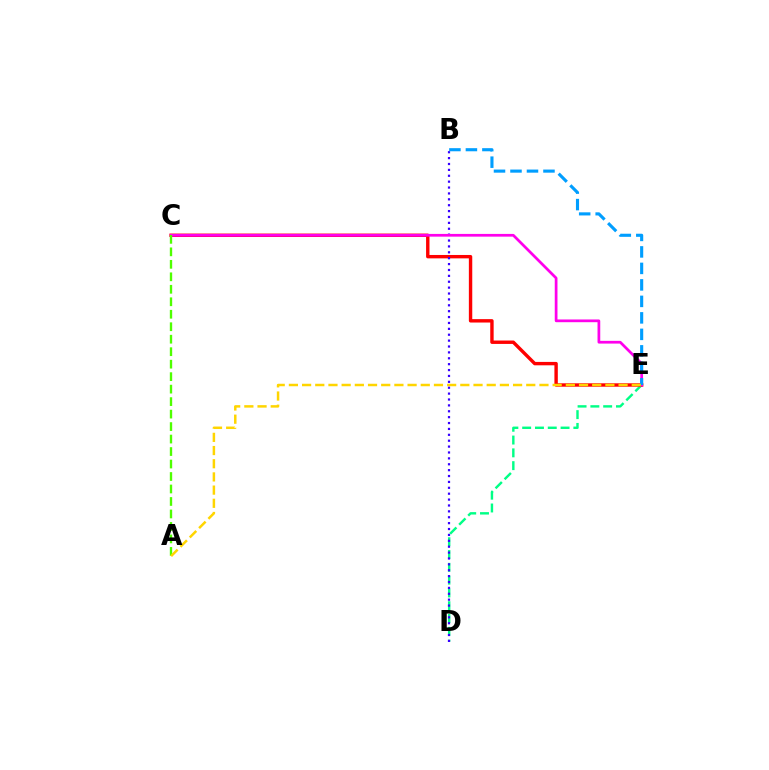{('D', 'E'): [{'color': '#00ff86', 'line_style': 'dashed', 'thickness': 1.74}], ('C', 'E'): [{'color': '#ff0000', 'line_style': 'solid', 'thickness': 2.45}, {'color': '#ff00ed', 'line_style': 'solid', 'thickness': 1.97}], ('B', 'D'): [{'color': '#3700ff', 'line_style': 'dotted', 'thickness': 1.6}], ('B', 'E'): [{'color': '#009eff', 'line_style': 'dashed', 'thickness': 2.24}], ('A', 'C'): [{'color': '#4fff00', 'line_style': 'dashed', 'thickness': 1.7}], ('A', 'E'): [{'color': '#ffd500', 'line_style': 'dashed', 'thickness': 1.79}]}